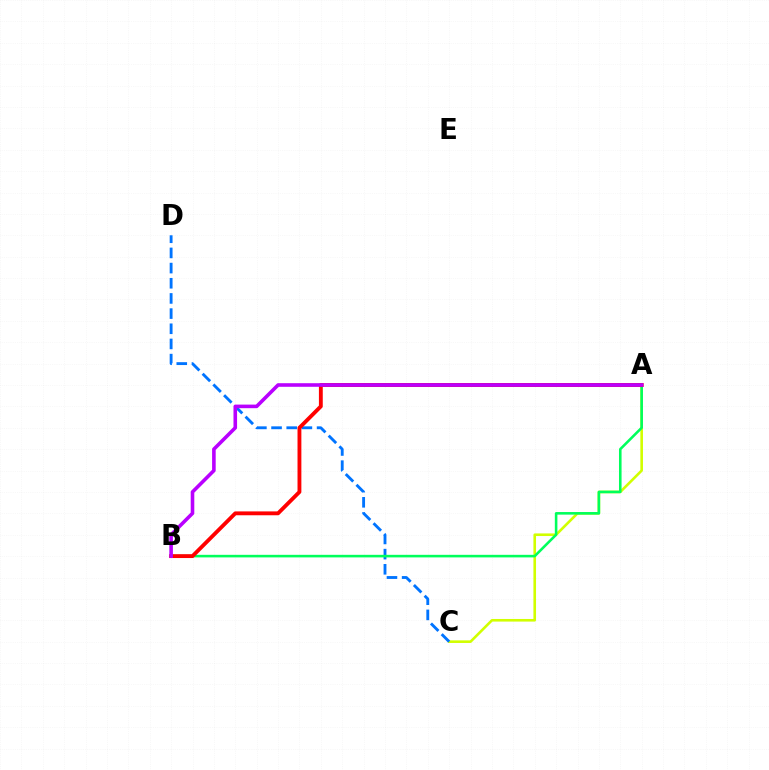{('A', 'C'): [{'color': '#d1ff00', 'line_style': 'solid', 'thickness': 1.88}], ('C', 'D'): [{'color': '#0074ff', 'line_style': 'dashed', 'thickness': 2.06}], ('A', 'B'): [{'color': '#00ff5c', 'line_style': 'solid', 'thickness': 1.86}, {'color': '#ff0000', 'line_style': 'solid', 'thickness': 2.78}, {'color': '#b900ff', 'line_style': 'solid', 'thickness': 2.59}]}